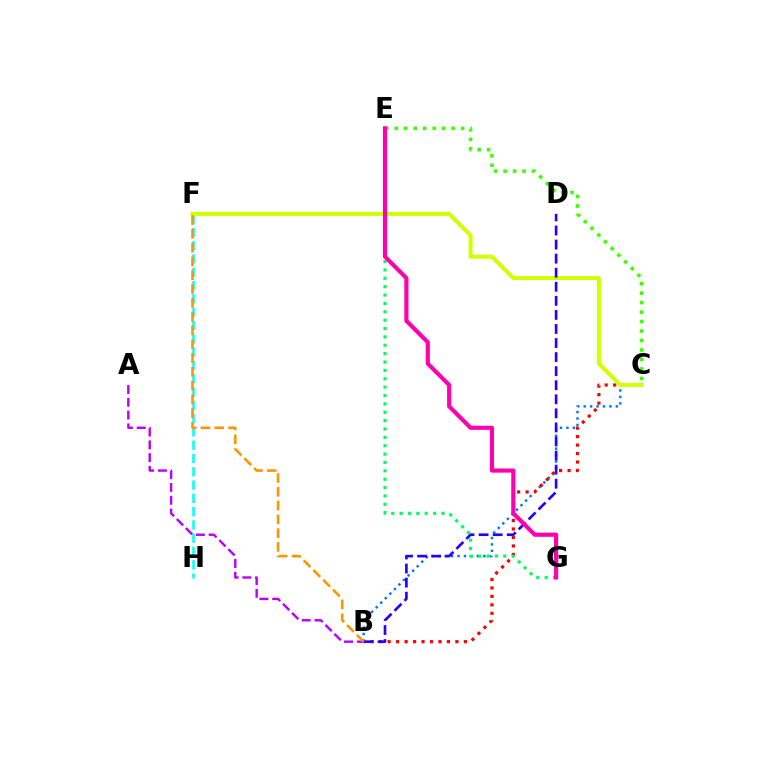{('B', 'C'): [{'color': '#0074ff', 'line_style': 'dotted', 'thickness': 1.75}, {'color': '#ff0000', 'line_style': 'dotted', 'thickness': 2.3}], ('C', 'E'): [{'color': '#3dff00', 'line_style': 'dotted', 'thickness': 2.57}], ('F', 'H'): [{'color': '#00fff6', 'line_style': 'dashed', 'thickness': 1.81}], ('C', 'F'): [{'color': '#d1ff00', 'line_style': 'solid', 'thickness': 2.89}], ('E', 'G'): [{'color': '#00ff5c', 'line_style': 'dotted', 'thickness': 2.27}, {'color': '#ff00ac', 'line_style': 'solid', 'thickness': 2.99}], ('A', 'B'): [{'color': '#b900ff', 'line_style': 'dashed', 'thickness': 1.74}], ('B', 'D'): [{'color': '#2500ff', 'line_style': 'dashed', 'thickness': 1.91}], ('B', 'F'): [{'color': '#ff9400', 'line_style': 'dashed', 'thickness': 1.87}]}